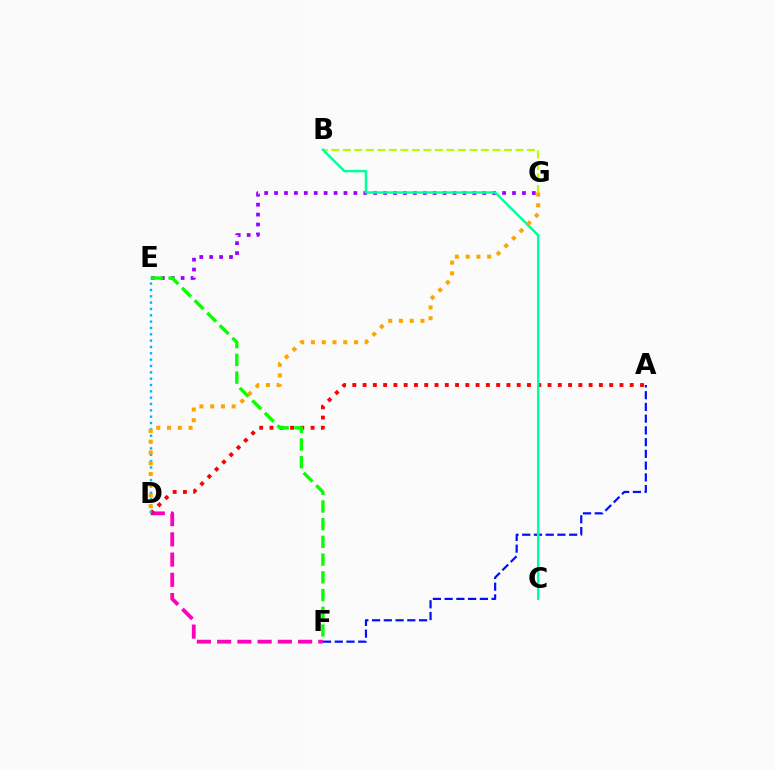{('B', 'G'): [{'color': '#b3ff00', 'line_style': 'dashed', 'thickness': 1.56}], ('D', 'F'): [{'color': '#ff00bd', 'line_style': 'dashed', 'thickness': 2.75}], ('E', 'G'): [{'color': '#9b00ff', 'line_style': 'dotted', 'thickness': 2.69}], ('A', 'F'): [{'color': '#0010ff', 'line_style': 'dashed', 'thickness': 1.6}], ('A', 'D'): [{'color': '#ff0000', 'line_style': 'dotted', 'thickness': 2.79}], ('D', 'E'): [{'color': '#00b5ff', 'line_style': 'dotted', 'thickness': 1.72}], ('E', 'F'): [{'color': '#08ff00', 'line_style': 'dashed', 'thickness': 2.41}], ('B', 'C'): [{'color': '#00ff9d', 'line_style': 'solid', 'thickness': 1.76}], ('D', 'G'): [{'color': '#ffa500', 'line_style': 'dotted', 'thickness': 2.92}]}